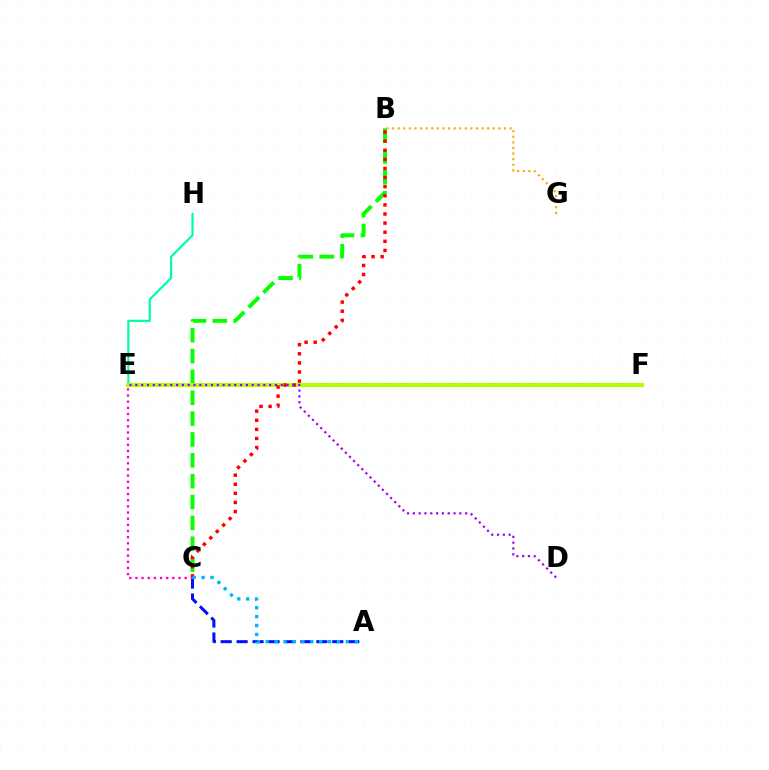{('B', 'C'): [{'color': '#08ff00', 'line_style': 'dashed', 'thickness': 2.83}, {'color': '#ff0000', 'line_style': 'dotted', 'thickness': 2.47}], ('E', 'H'): [{'color': '#00ff9d', 'line_style': 'solid', 'thickness': 1.57}], ('A', 'C'): [{'color': '#0010ff', 'line_style': 'dashed', 'thickness': 2.17}, {'color': '#00b5ff', 'line_style': 'dotted', 'thickness': 2.42}], ('C', 'E'): [{'color': '#ff00bd', 'line_style': 'dotted', 'thickness': 1.67}], ('E', 'F'): [{'color': '#b3ff00', 'line_style': 'solid', 'thickness': 2.92}], ('B', 'G'): [{'color': '#ffa500', 'line_style': 'dotted', 'thickness': 1.52}], ('D', 'E'): [{'color': '#9b00ff', 'line_style': 'dotted', 'thickness': 1.58}]}